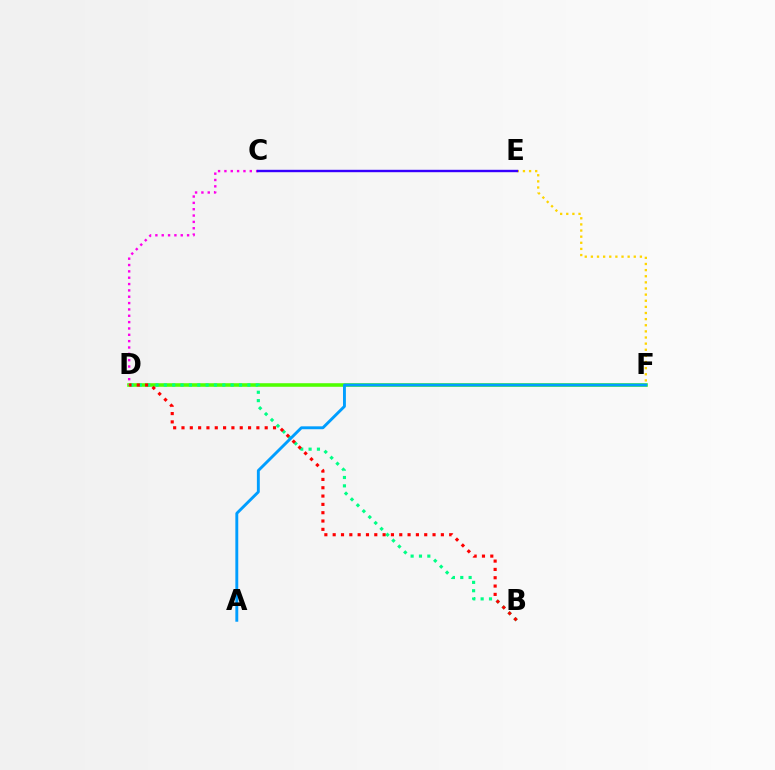{('D', 'F'): [{'color': '#4fff00', 'line_style': 'solid', 'thickness': 2.57}], ('C', 'D'): [{'color': '#ff00ed', 'line_style': 'dotted', 'thickness': 1.72}], ('E', 'F'): [{'color': '#ffd500', 'line_style': 'dotted', 'thickness': 1.66}], ('B', 'D'): [{'color': '#00ff86', 'line_style': 'dotted', 'thickness': 2.27}, {'color': '#ff0000', 'line_style': 'dotted', 'thickness': 2.26}], ('C', 'E'): [{'color': '#3700ff', 'line_style': 'solid', 'thickness': 1.73}], ('A', 'F'): [{'color': '#009eff', 'line_style': 'solid', 'thickness': 2.08}]}